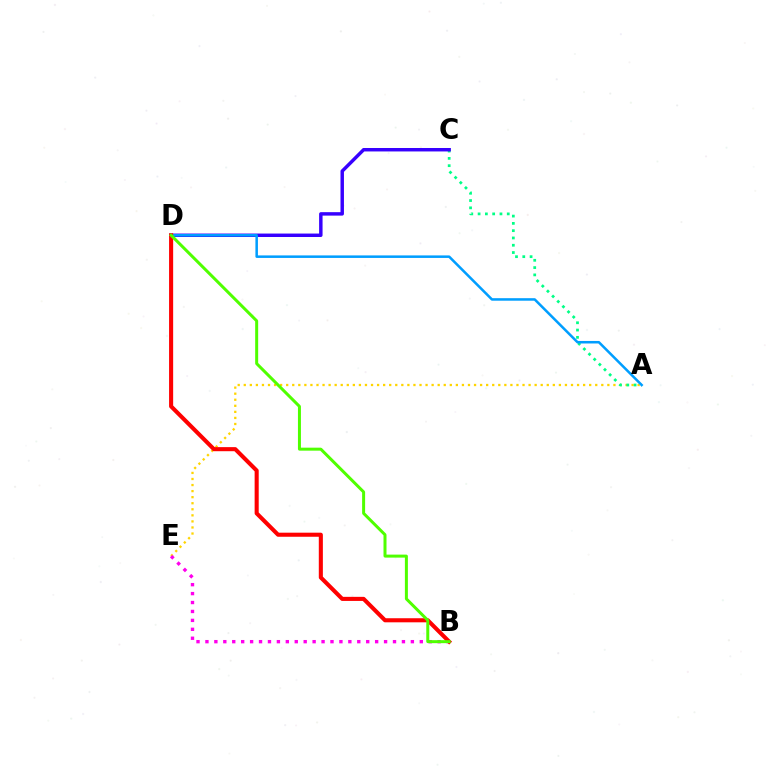{('A', 'E'): [{'color': '#ffd500', 'line_style': 'dotted', 'thickness': 1.65}], ('B', 'E'): [{'color': '#ff00ed', 'line_style': 'dotted', 'thickness': 2.43}], ('A', 'C'): [{'color': '#00ff86', 'line_style': 'dotted', 'thickness': 1.98}], ('C', 'D'): [{'color': '#3700ff', 'line_style': 'solid', 'thickness': 2.48}], ('A', 'D'): [{'color': '#009eff', 'line_style': 'solid', 'thickness': 1.82}], ('B', 'D'): [{'color': '#ff0000', 'line_style': 'solid', 'thickness': 2.94}, {'color': '#4fff00', 'line_style': 'solid', 'thickness': 2.16}]}